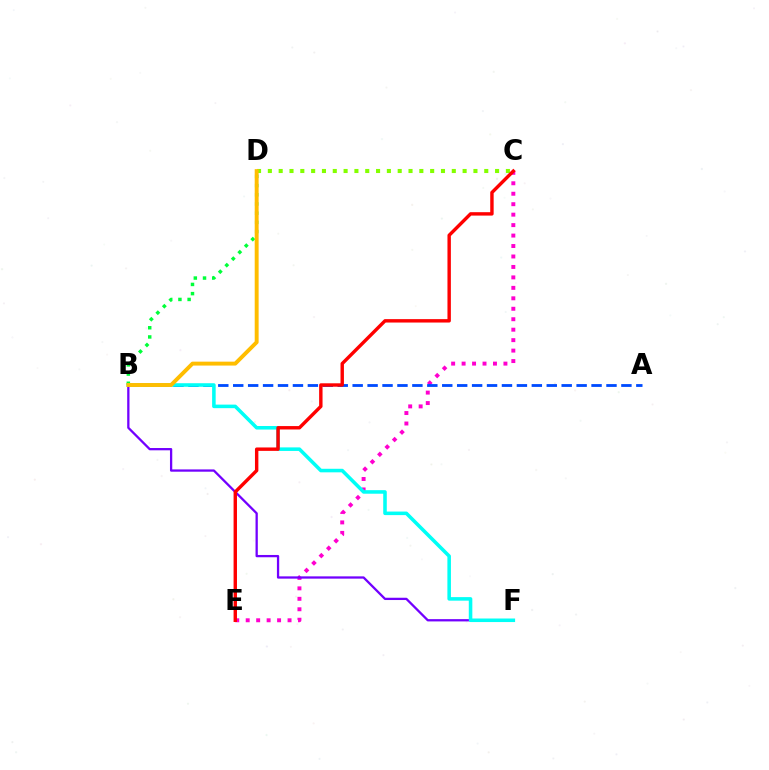{('C', 'D'): [{'color': '#84ff00', 'line_style': 'dotted', 'thickness': 2.94}], ('C', 'E'): [{'color': '#ff00cf', 'line_style': 'dotted', 'thickness': 2.84}, {'color': '#ff0000', 'line_style': 'solid', 'thickness': 2.45}], ('A', 'B'): [{'color': '#004bff', 'line_style': 'dashed', 'thickness': 2.03}], ('B', 'D'): [{'color': '#00ff39', 'line_style': 'dotted', 'thickness': 2.5}, {'color': '#ffbd00', 'line_style': 'solid', 'thickness': 2.82}], ('B', 'F'): [{'color': '#7200ff', 'line_style': 'solid', 'thickness': 1.65}, {'color': '#00fff6', 'line_style': 'solid', 'thickness': 2.56}]}